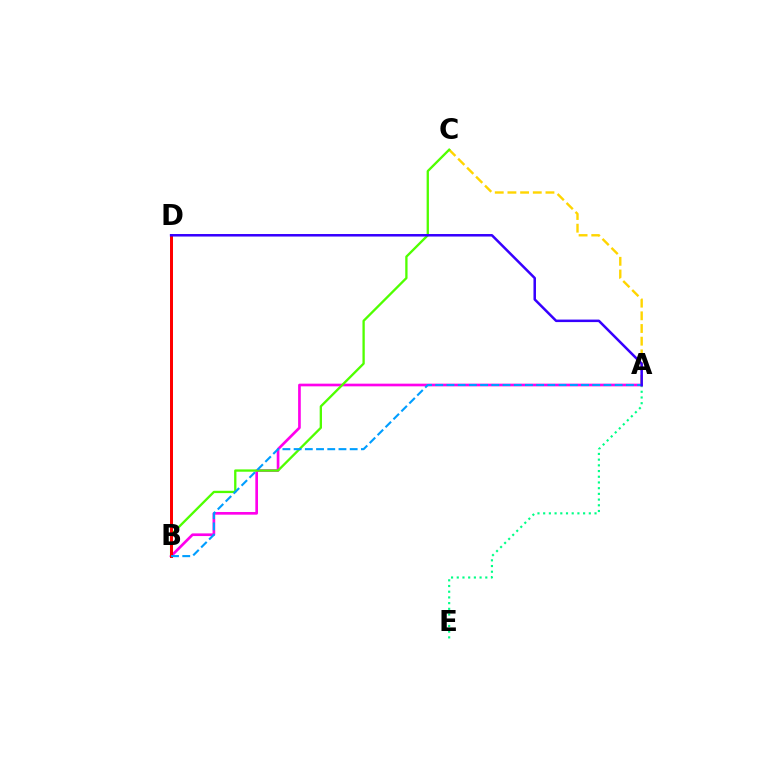{('A', 'E'): [{'color': '#00ff86', 'line_style': 'dotted', 'thickness': 1.55}], ('A', 'B'): [{'color': '#ff00ed', 'line_style': 'solid', 'thickness': 1.92}, {'color': '#009eff', 'line_style': 'dashed', 'thickness': 1.52}], ('A', 'C'): [{'color': '#ffd500', 'line_style': 'dashed', 'thickness': 1.72}], ('B', 'C'): [{'color': '#4fff00', 'line_style': 'solid', 'thickness': 1.67}], ('B', 'D'): [{'color': '#ff0000', 'line_style': 'solid', 'thickness': 2.15}], ('A', 'D'): [{'color': '#3700ff', 'line_style': 'solid', 'thickness': 1.81}]}